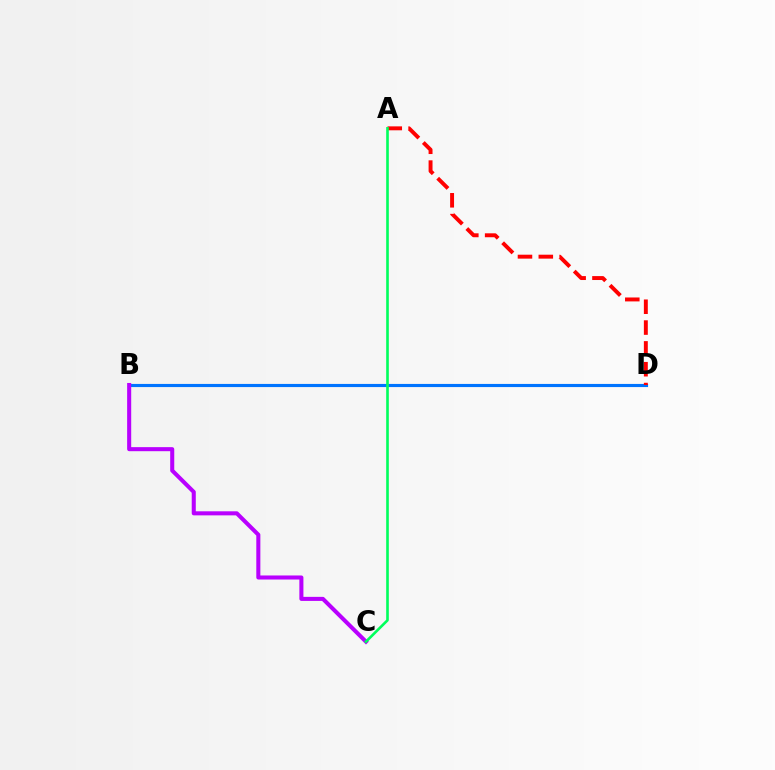{('B', 'D'): [{'color': '#d1ff00', 'line_style': 'dotted', 'thickness': 1.91}, {'color': '#0074ff', 'line_style': 'solid', 'thickness': 2.26}], ('B', 'C'): [{'color': '#b900ff', 'line_style': 'solid', 'thickness': 2.92}], ('A', 'D'): [{'color': '#ff0000', 'line_style': 'dashed', 'thickness': 2.83}], ('A', 'C'): [{'color': '#00ff5c', 'line_style': 'solid', 'thickness': 1.89}]}